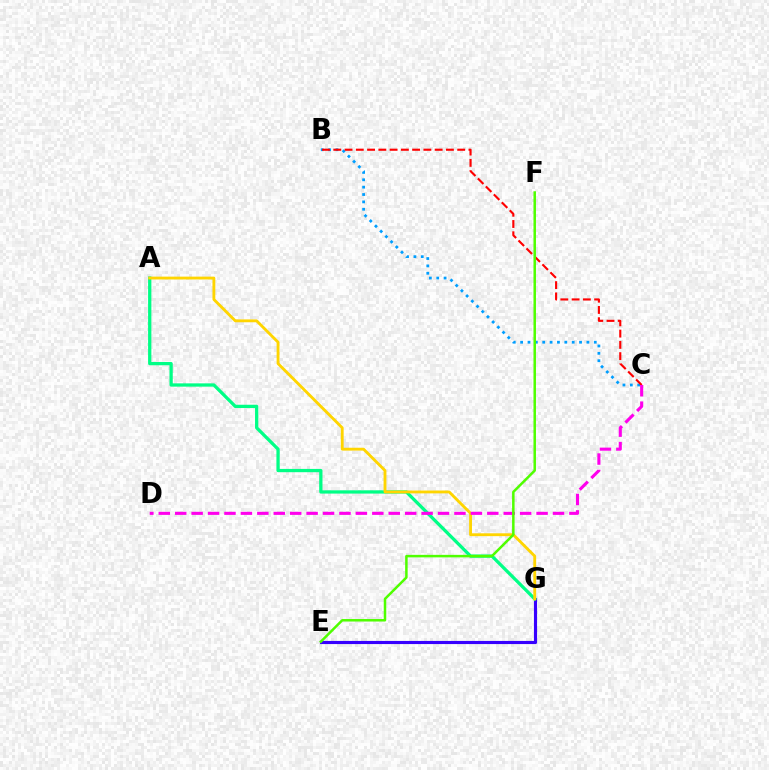{('E', 'G'): [{'color': '#3700ff', 'line_style': 'solid', 'thickness': 2.26}], ('A', 'G'): [{'color': '#00ff86', 'line_style': 'solid', 'thickness': 2.36}, {'color': '#ffd500', 'line_style': 'solid', 'thickness': 2.05}], ('B', 'C'): [{'color': '#009eff', 'line_style': 'dotted', 'thickness': 2.0}, {'color': '#ff0000', 'line_style': 'dashed', 'thickness': 1.53}], ('C', 'D'): [{'color': '#ff00ed', 'line_style': 'dashed', 'thickness': 2.23}], ('E', 'F'): [{'color': '#4fff00', 'line_style': 'solid', 'thickness': 1.8}]}